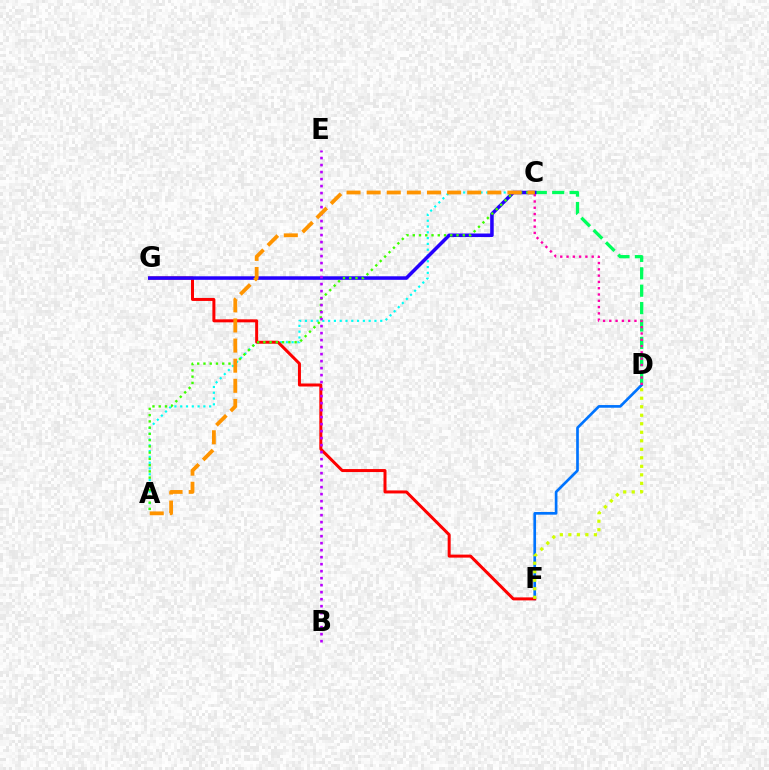{('D', 'F'): [{'color': '#0074ff', 'line_style': 'solid', 'thickness': 1.93}, {'color': '#d1ff00', 'line_style': 'dotted', 'thickness': 2.31}], ('A', 'C'): [{'color': '#00fff6', 'line_style': 'dotted', 'thickness': 1.57}, {'color': '#3dff00', 'line_style': 'dotted', 'thickness': 1.7}, {'color': '#ff9400', 'line_style': 'dashed', 'thickness': 2.73}], ('C', 'D'): [{'color': '#00ff5c', 'line_style': 'dashed', 'thickness': 2.36}, {'color': '#ff00ac', 'line_style': 'dotted', 'thickness': 1.71}], ('F', 'G'): [{'color': '#ff0000', 'line_style': 'solid', 'thickness': 2.16}], ('C', 'G'): [{'color': '#2500ff', 'line_style': 'solid', 'thickness': 2.54}], ('B', 'E'): [{'color': '#b900ff', 'line_style': 'dotted', 'thickness': 1.9}]}